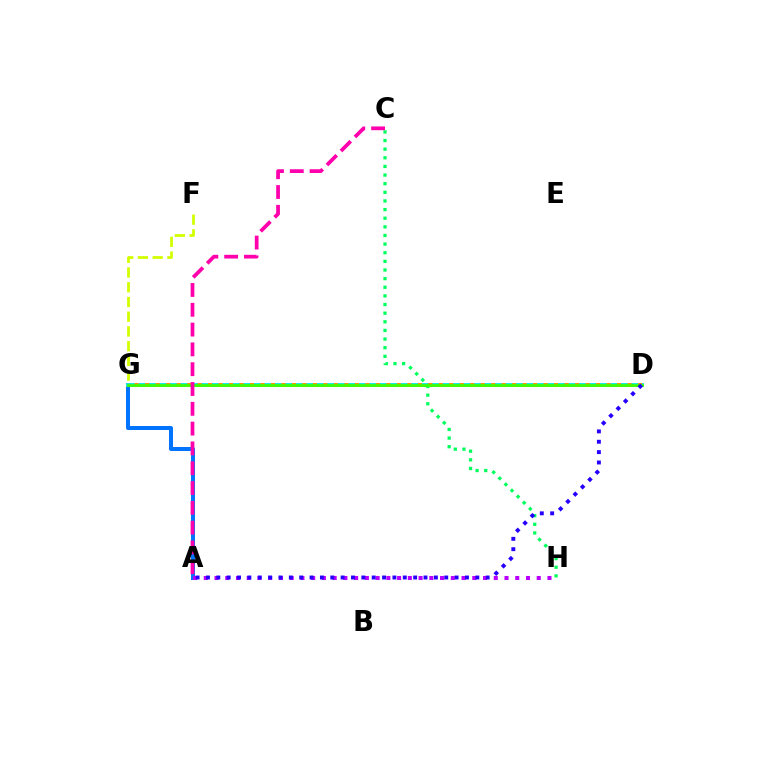{('F', 'G'): [{'color': '#d1ff00', 'line_style': 'dashed', 'thickness': 2.0}], ('A', 'G'): [{'color': '#0074ff', 'line_style': 'solid', 'thickness': 2.88}], ('D', 'G'): [{'color': '#ff0000', 'line_style': 'solid', 'thickness': 2.53}, {'color': '#00fff6', 'line_style': 'solid', 'thickness': 2.71}, {'color': '#ff9400', 'line_style': 'dotted', 'thickness': 2.85}, {'color': '#3dff00', 'line_style': 'solid', 'thickness': 1.97}], ('C', 'H'): [{'color': '#00ff5c', 'line_style': 'dotted', 'thickness': 2.35}], ('A', 'H'): [{'color': '#b900ff', 'line_style': 'dotted', 'thickness': 2.92}], ('A', 'C'): [{'color': '#ff00ac', 'line_style': 'dashed', 'thickness': 2.69}], ('A', 'D'): [{'color': '#2500ff', 'line_style': 'dotted', 'thickness': 2.81}]}